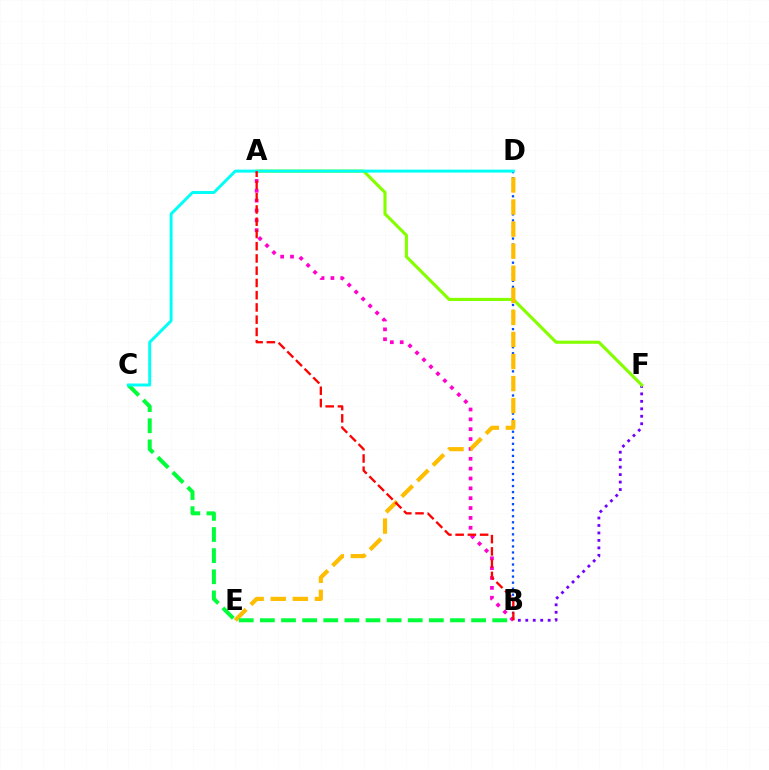{('B', 'D'): [{'color': '#004bff', 'line_style': 'dotted', 'thickness': 1.64}], ('A', 'B'): [{'color': '#ff00cf', 'line_style': 'dotted', 'thickness': 2.68}, {'color': '#ff0000', 'line_style': 'dashed', 'thickness': 1.66}], ('B', 'F'): [{'color': '#7200ff', 'line_style': 'dotted', 'thickness': 2.03}], ('A', 'F'): [{'color': '#84ff00', 'line_style': 'solid', 'thickness': 2.24}], ('D', 'E'): [{'color': '#ffbd00', 'line_style': 'dashed', 'thickness': 3.0}], ('B', 'C'): [{'color': '#00ff39', 'line_style': 'dashed', 'thickness': 2.87}], ('C', 'D'): [{'color': '#00fff6', 'line_style': 'solid', 'thickness': 2.13}]}